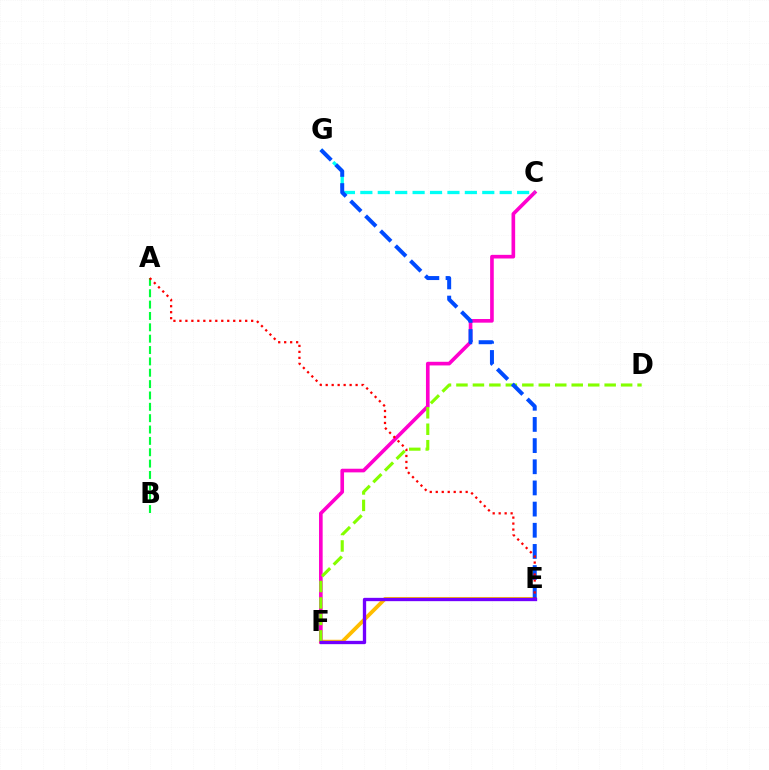{('E', 'F'): [{'color': '#ffbd00', 'line_style': 'solid', 'thickness': 2.75}, {'color': '#7200ff', 'line_style': 'solid', 'thickness': 2.39}], ('A', 'B'): [{'color': '#00ff39', 'line_style': 'dashed', 'thickness': 1.54}], ('C', 'F'): [{'color': '#ff00cf', 'line_style': 'solid', 'thickness': 2.62}], ('C', 'G'): [{'color': '#00fff6', 'line_style': 'dashed', 'thickness': 2.37}], ('D', 'F'): [{'color': '#84ff00', 'line_style': 'dashed', 'thickness': 2.24}], ('E', 'G'): [{'color': '#004bff', 'line_style': 'dashed', 'thickness': 2.88}], ('A', 'E'): [{'color': '#ff0000', 'line_style': 'dotted', 'thickness': 1.62}]}